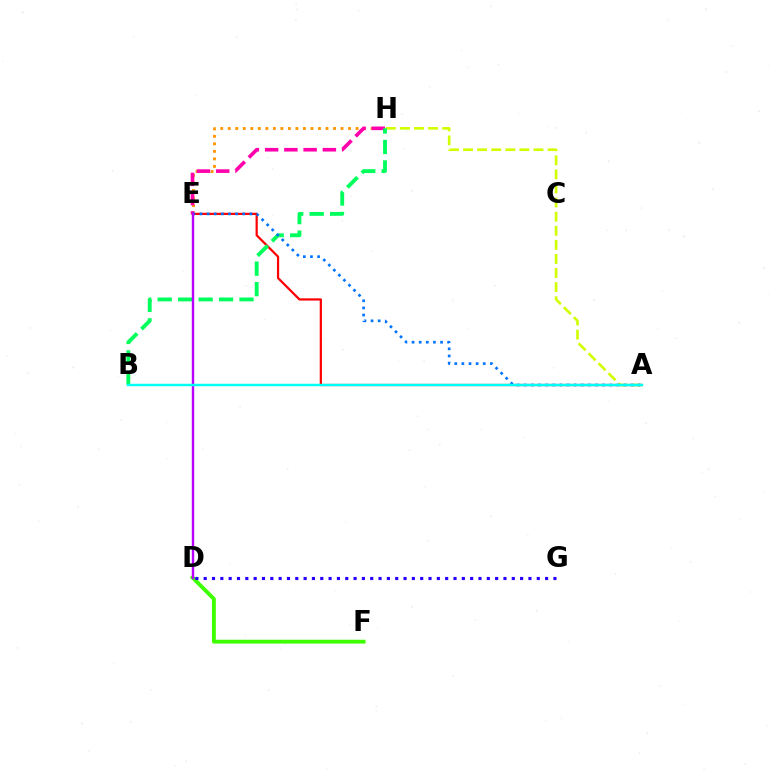{('A', 'E'): [{'color': '#ff0000', 'line_style': 'solid', 'thickness': 1.6}, {'color': '#0074ff', 'line_style': 'dotted', 'thickness': 1.94}], ('E', 'H'): [{'color': '#ff9400', 'line_style': 'dotted', 'thickness': 2.04}, {'color': '#ff00ac', 'line_style': 'dashed', 'thickness': 2.62}], ('A', 'H'): [{'color': '#d1ff00', 'line_style': 'dashed', 'thickness': 1.91}], ('D', 'F'): [{'color': '#3dff00', 'line_style': 'solid', 'thickness': 2.77}], ('B', 'H'): [{'color': '#00ff5c', 'line_style': 'dashed', 'thickness': 2.78}], ('D', 'G'): [{'color': '#2500ff', 'line_style': 'dotted', 'thickness': 2.26}], ('D', 'E'): [{'color': '#b900ff', 'line_style': 'solid', 'thickness': 1.73}], ('A', 'B'): [{'color': '#00fff6', 'line_style': 'solid', 'thickness': 1.75}]}